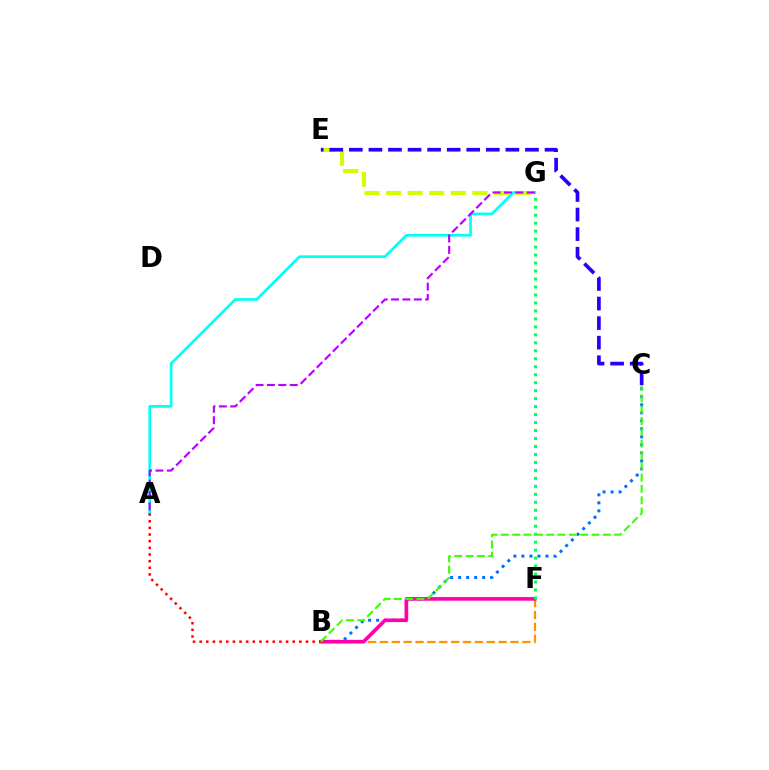{('B', 'C'): [{'color': '#0074ff', 'line_style': 'dotted', 'thickness': 2.18}, {'color': '#3dff00', 'line_style': 'dashed', 'thickness': 1.54}], ('A', 'G'): [{'color': '#00fff6', 'line_style': 'solid', 'thickness': 1.91}, {'color': '#b900ff', 'line_style': 'dashed', 'thickness': 1.55}], ('B', 'F'): [{'color': '#ff9400', 'line_style': 'dashed', 'thickness': 1.61}, {'color': '#ff00ac', 'line_style': 'solid', 'thickness': 2.63}], ('E', 'G'): [{'color': '#d1ff00', 'line_style': 'dashed', 'thickness': 2.93}], ('F', 'G'): [{'color': '#00ff5c', 'line_style': 'dotted', 'thickness': 2.17}], ('A', 'B'): [{'color': '#ff0000', 'line_style': 'dotted', 'thickness': 1.81}], ('C', 'E'): [{'color': '#2500ff', 'line_style': 'dashed', 'thickness': 2.66}]}